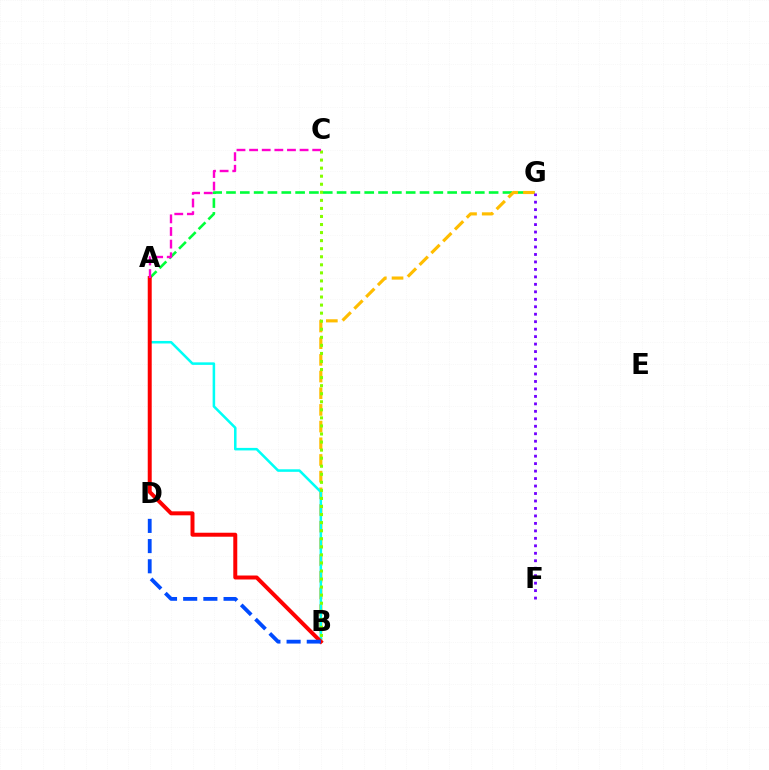{('A', 'G'): [{'color': '#00ff39', 'line_style': 'dashed', 'thickness': 1.88}], ('B', 'G'): [{'color': '#ffbd00', 'line_style': 'dashed', 'thickness': 2.27}], ('A', 'B'): [{'color': '#00fff6', 'line_style': 'solid', 'thickness': 1.82}, {'color': '#ff0000', 'line_style': 'solid', 'thickness': 2.86}], ('B', 'C'): [{'color': '#84ff00', 'line_style': 'dotted', 'thickness': 2.19}], ('F', 'G'): [{'color': '#7200ff', 'line_style': 'dotted', 'thickness': 2.03}], ('A', 'C'): [{'color': '#ff00cf', 'line_style': 'dashed', 'thickness': 1.71}], ('B', 'D'): [{'color': '#004bff', 'line_style': 'dashed', 'thickness': 2.74}]}